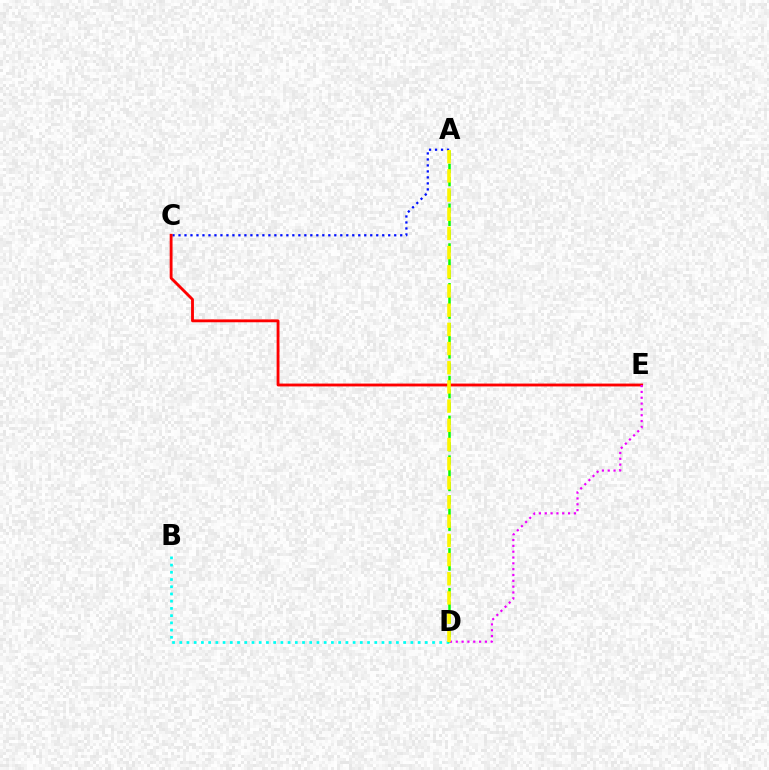{('B', 'D'): [{'color': '#00fff6', 'line_style': 'dotted', 'thickness': 1.96}], ('A', 'D'): [{'color': '#08ff00', 'line_style': 'dashed', 'thickness': 1.8}, {'color': '#fcf500', 'line_style': 'dashed', 'thickness': 2.61}], ('A', 'C'): [{'color': '#0010ff', 'line_style': 'dotted', 'thickness': 1.63}], ('C', 'E'): [{'color': '#ff0000', 'line_style': 'solid', 'thickness': 2.05}], ('D', 'E'): [{'color': '#ee00ff', 'line_style': 'dotted', 'thickness': 1.58}]}